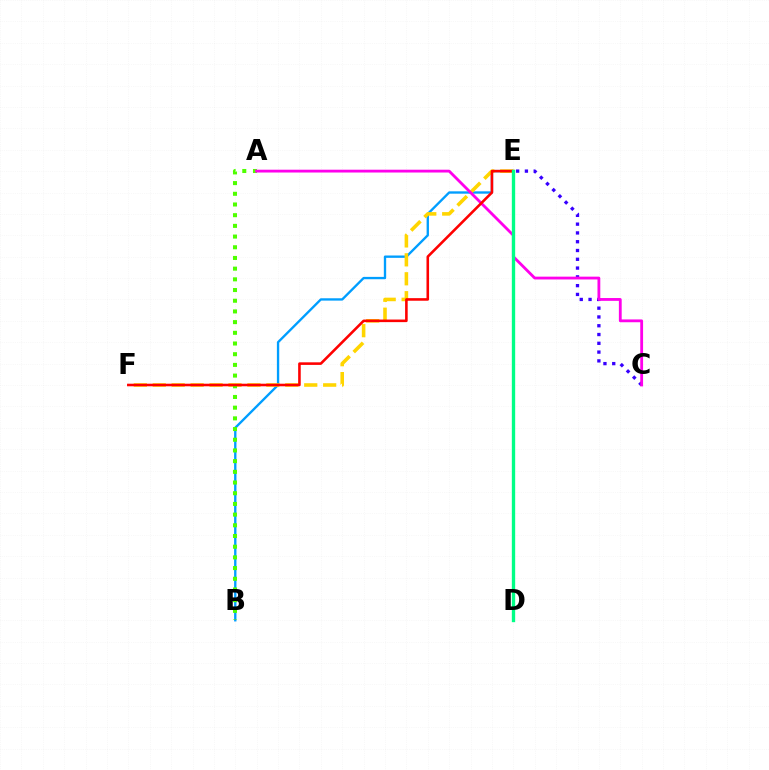{('B', 'E'): [{'color': '#009eff', 'line_style': 'solid', 'thickness': 1.69}], ('C', 'E'): [{'color': '#3700ff', 'line_style': 'dotted', 'thickness': 2.39}], ('E', 'F'): [{'color': '#ffd500', 'line_style': 'dashed', 'thickness': 2.57}, {'color': '#ff0000', 'line_style': 'solid', 'thickness': 1.86}], ('A', 'B'): [{'color': '#4fff00', 'line_style': 'dotted', 'thickness': 2.91}], ('A', 'C'): [{'color': '#ff00ed', 'line_style': 'solid', 'thickness': 2.03}], ('D', 'E'): [{'color': '#00ff86', 'line_style': 'solid', 'thickness': 2.41}]}